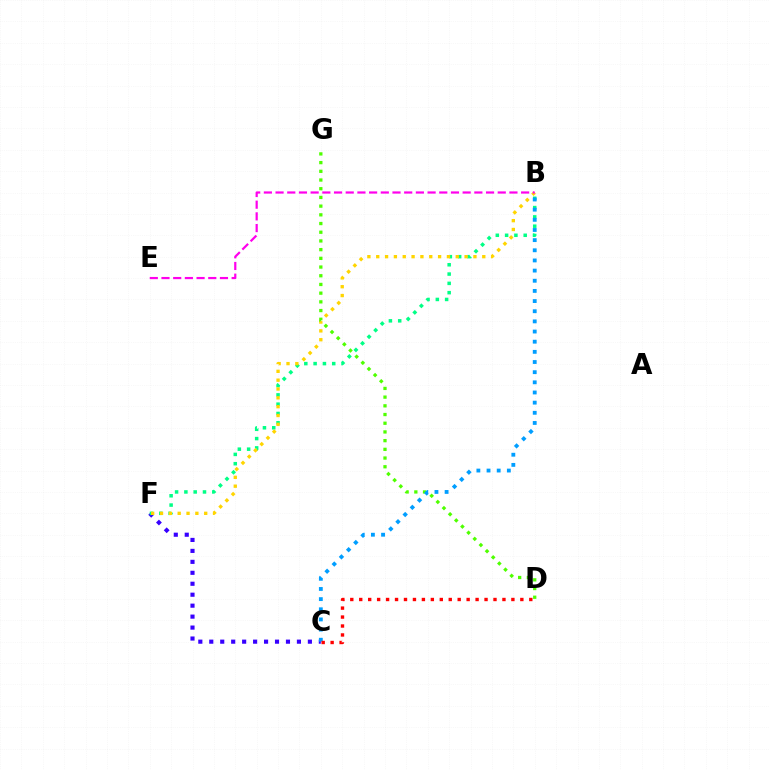{('C', 'F'): [{'color': '#3700ff', 'line_style': 'dotted', 'thickness': 2.98}], ('B', 'F'): [{'color': '#00ff86', 'line_style': 'dotted', 'thickness': 2.53}, {'color': '#ffd500', 'line_style': 'dotted', 'thickness': 2.4}], ('D', 'G'): [{'color': '#4fff00', 'line_style': 'dotted', 'thickness': 2.36}], ('B', 'C'): [{'color': '#009eff', 'line_style': 'dotted', 'thickness': 2.76}], ('B', 'E'): [{'color': '#ff00ed', 'line_style': 'dashed', 'thickness': 1.59}], ('C', 'D'): [{'color': '#ff0000', 'line_style': 'dotted', 'thickness': 2.43}]}